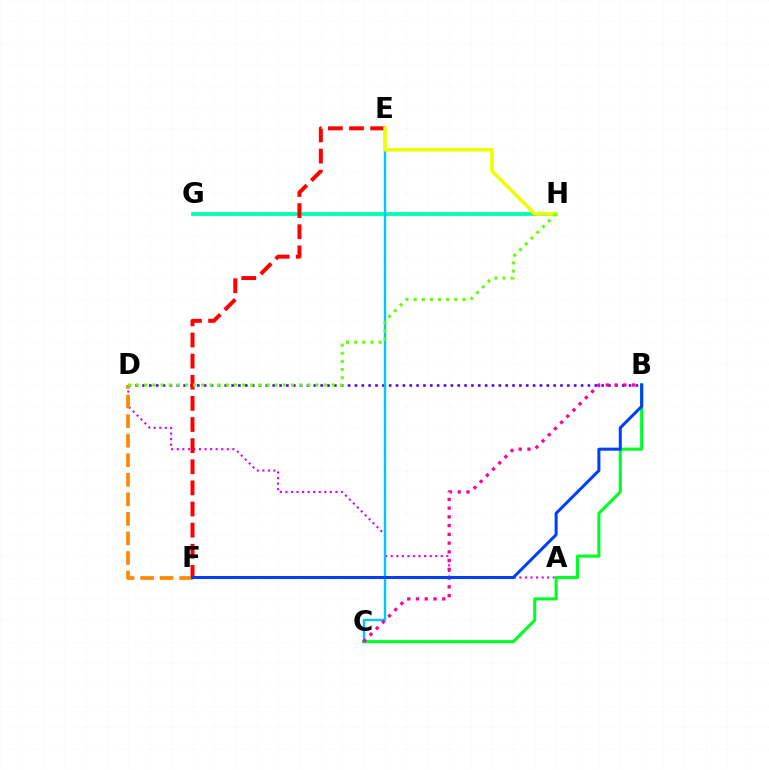{('B', 'D'): [{'color': '#4f00ff', 'line_style': 'dotted', 'thickness': 1.86}], ('A', 'D'): [{'color': '#d600ff', 'line_style': 'dotted', 'thickness': 1.51}], ('G', 'H'): [{'color': '#00ffaf', 'line_style': 'solid', 'thickness': 2.71}], ('B', 'C'): [{'color': '#00ff27', 'line_style': 'solid', 'thickness': 2.23}, {'color': '#ff00a0', 'line_style': 'dotted', 'thickness': 2.38}], ('C', 'E'): [{'color': '#00c7ff', 'line_style': 'solid', 'thickness': 1.74}], ('E', 'F'): [{'color': '#ff0000', 'line_style': 'dashed', 'thickness': 2.87}], ('D', 'F'): [{'color': '#ff8800', 'line_style': 'dashed', 'thickness': 2.66}], ('E', 'H'): [{'color': '#eeff00', 'line_style': 'solid', 'thickness': 2.59}], ('B', 'F'): [{'color': '#003fff', 'line_style': 'solid', 'thickness': 2.17}], ('D', 'H'): [{'color': '#66ff00', 'line_style': 'dotted', 'thickness': 2.21}]}